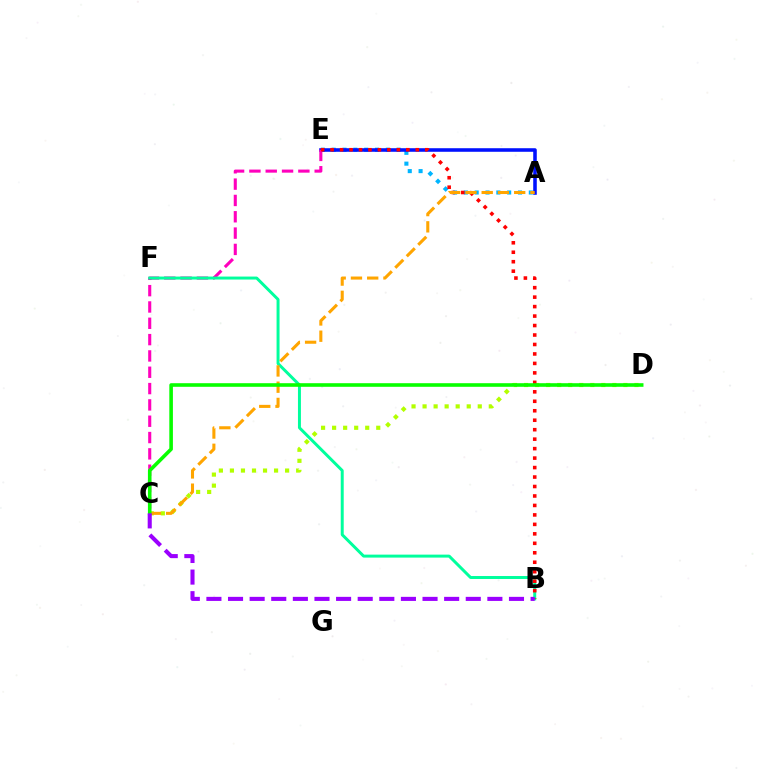{('A', 'E'): [{'color': '#00b5ff', 'line_style': 'dotted', 'thickness': 2.94}, {'color': '#0010ff', 'line_style': 'solid', 'thickness': 2.56}], ('C', 'E'): [{'color': '#ff00bd', 'line_style': 'dashed', 'thickness': 2.22}], ('B', 'F'): [{'color': '#00ff9d', 'line_style': 'solid', 'thickness': 2.14}], ('C', 'D'): [{'color': '#b3ff00', 'line_style': 'dotted', 'thickness': 3.0}, {'color': '#08ff00', 'line_style': 'solid', 'thickness': 2.59}], ('B', 'E'): [{'color': '#ff0000', 'line_style': 'dotted', 'thickness': 2.57}], ('A', 'C'): [{'color': '#ffa500', 'line_style': 'dashed', 'thickness': 2.21}], ('B', 'C'): [{'color': '#9b00ff', 'line_style': 'dashed', 'thickness': 2.94}]}